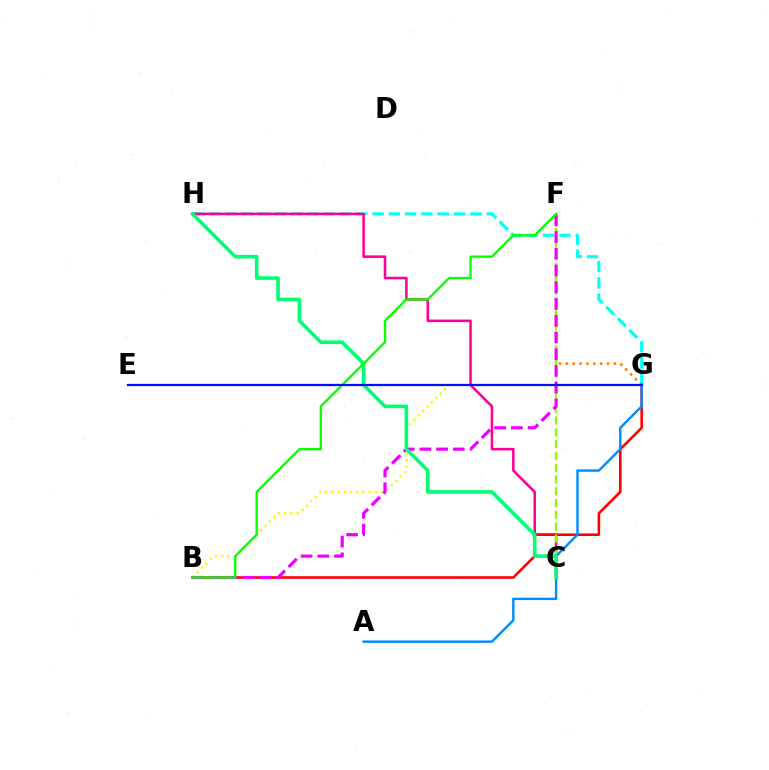{('F', 'G'): [{'color': '#ff7c00', 'line_style': 'dotted', 'thickness': 1.87}], ('G', 'H'): [{'color': '#00fff6', 'line_style': 'dashed', 'thickness': 2.22}], ('C', 'H'): [{'color': '#ff0094', 'line_style': 'solid', 'thickness': 1.85}, {'color': '#00ff74', 'line_style': 'solid', 'thickness': 2.59}], ('B', 'G'): [{'color': '#ff0000', 'line_style': 'solid', 'thickness': 1.86}, {'color': '#fcf500', 'line_style': 'dotted', 'thickness': 1.69}], ('C', 'F'): [{'color': '#84ff00', 'line_style': 'dashed', 'thickness': 1.6}], ('A', 'G'): [{'color': '#008cff', 'line_style': 'solid', 'thickness': 1.73}], ('B', 'F'): [{'color': '#ee00ff', 'line_style': 'dashed', 'thickness': 2.27}, {'color': '#08ff00', 'line_style': 'solid', 'thickness': 1.69}], ('E', 'G'): [{'color': '#7200ff', 'line_style': 'solid', 'thickness': 1.54}, {'color': '#0010ff', 'line_style': 'solid', 'thickness': 1.53}]}